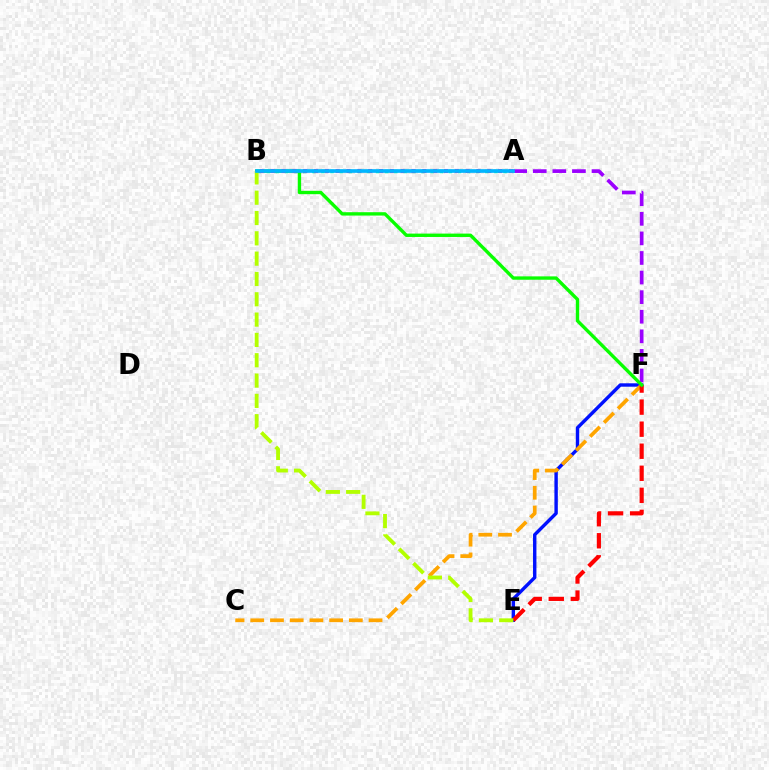{('A', 'F'): [{'color': '#9b00ff', 'line_style': 'dashed', 'thickness': 2.66}], ('E', 'F'): [{'color': '#0010ff', 'line_style': 'solid', 'thickness': 2.45}, {'color': '#ff0000', 'line_style': 'dashed', 'thickness': 3.0}], ('C', 'F'): [{'color': '#ffa500', 'line_style': 'dashed', 'thickness': 2.68}], ('A', 'B'): [{'color': '#00ff9d', 'line_style': 'dotted', 'thickness': 2.47}, {'color': '#ff00bd', 'line_style': 'dotted', 'thickness': 2.94}, {'color': '#00b5ff', 'line_style': 'solid', 'thickness': 2.64}], ('B', 'F'): [{'color': '#08ff00', 'line_style': 'solid', 'thickness': 2.42}], ('B', 'E'): [{'color': '#b3ff00', 'line_style': 'dashed', 'thickness': 2.76}]}